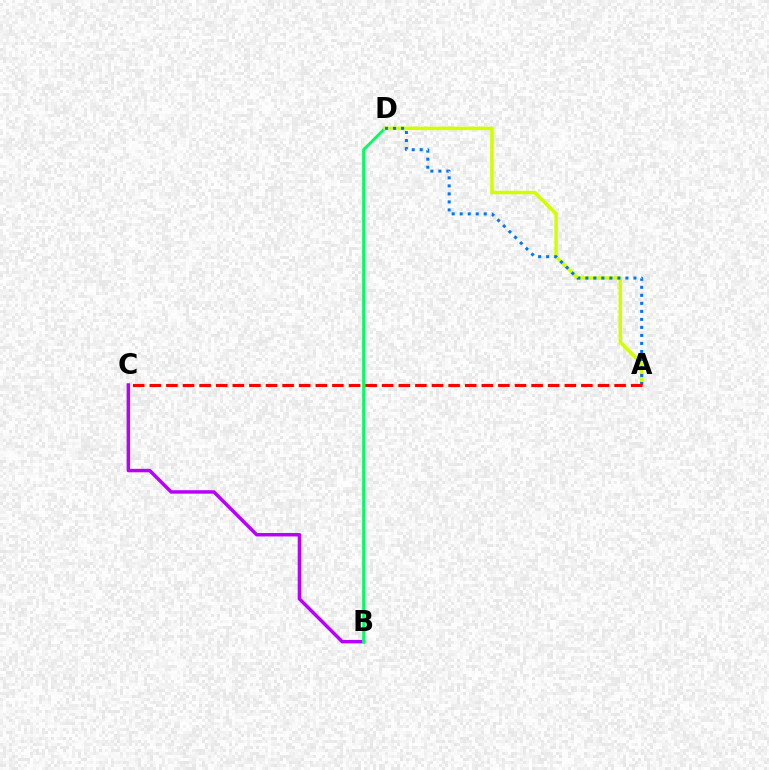{('B', 'C'): [{'color': '#b900ff', 'line_style': 'solid', 'thickness': 2.49}], ('B', 'D'): [{'color': '#00ff5c', 'line_style': 'solid', 'thickness': 2.08}], ('A', 'D'): [{'color': '#d1ff00', 'line_style': 'solid', 'thickness': 2.53}, {'color': '#0074ff', 'line_style': 'dotted', 'thickness': 2.18}], ('A', 'C'): [{'color': '#ff0000', 'line_style': 'dashed', 'thickness': 2.26}]}